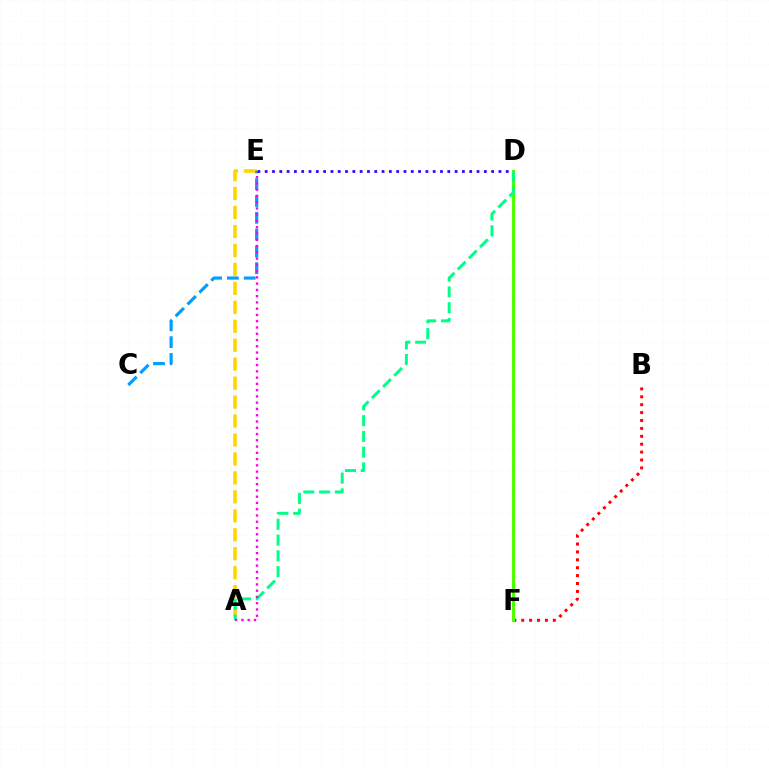{('A', 'E'): [{'color': '#ffd500', 'line_style': 'dashed', 'thickness': 2.58}, {'color': '#ff00ed', 'line_style': 'dotted', 'thickness': 1.7}], ('C', 'E'): [{'color': '#009eff', 'line_style': 'dashed', 'thickness': 2.28}], ('D', 'E'): [{'color': '#3700ff', 'line_style': 'dotted', 'thickness': 1.98}], ('B', 'F'): [{'color': '#ff0000', 'line_style': 'dotted', 'thickness': 2.15}], ('D', 'F'): [{'color': '#4fff00', 'line_style': 'solid', 'thickness': 2.2}], ('A', 'D'): [{'color': '#00ff86', 'line_style': 'dashed', 'thickness': 2.14}]}